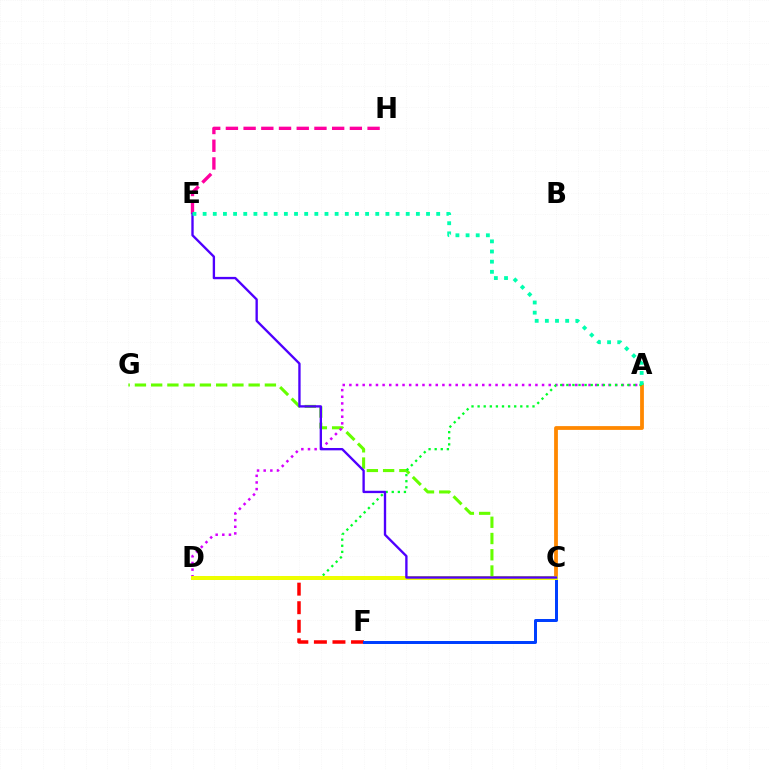{('C', 'G'): [{'color': '#66ff00', 'line_style': 'dashed', 'thickness': 2.21}], ('C', 'D'): [{'color': '#00c7ff', 'line_style': 'dotted', 'thickness': 1.79}, {'color': '#eeff00', 'line_style': 'solid', 'thickness': 2.87}], ('A', 'D'): [{'color': '#d600ff', 'line_style': 'dotted', 'thickness': 1.81}, {'color': '#00ff27', 'line_style': 'dotted', 'thickness': 1.66}], ('D', 'F'): [{'color': '#ff0000', 'line_style': 'dashed', 'thickness': 2.52}], ('A', 'C'): [{'color': '#ff8800', 'line_style': 'solid', 'thickness': 2.72}], ('C', 'F'): [{'color': '#003fff', 'line_style': 'solid', 'thickness': 2.15}], ('E', 'H'): [{'color': '#ff00a0', 'line_style': 'dashed', 'thickness': 2.41}], ('C', 'E'): [{'color': '#4f00ff', 'line_style': 'solid', 'thickness': 1.69}], ('A', 'E'): [{'color': '#00ffaf', 'line_style': 'dotted', 'thickness': 2.76}]}